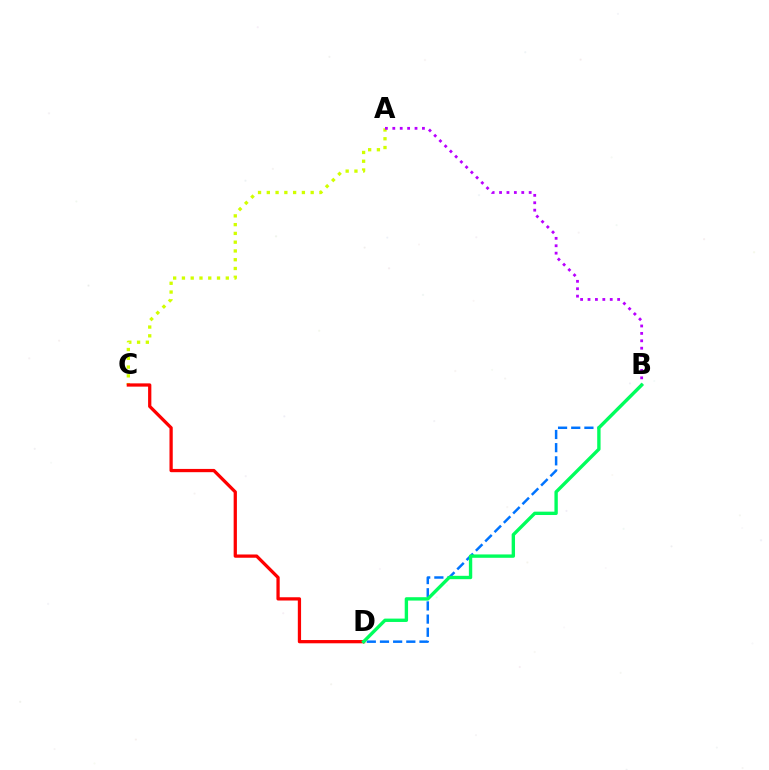{('A', 'C'): [{'color': '#d1ff00', 'line_style': 'dotted', 'thickness': 2.38}], ('C', 'D'): [{'color': '#ff0000', 'line_style': 'solid', 'thickness': 2.35}], ('B', 'D'): [{'color': '#0074ff', 'line_style': 'dashed', 'thickness': 1.79}, {'color': '#00ff5c', 'line_style': 'solid', 'thickness': 2.42}], ('A', 'B'): [{'color': '#b900ff', 'line_style': 'dotted', 'thickness': 2.01}]}